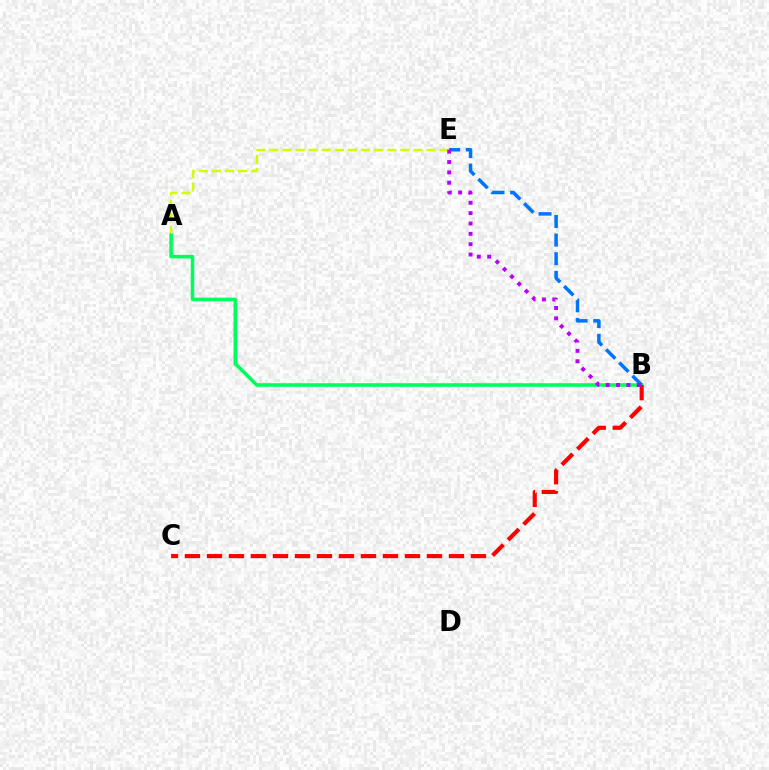{('A', 'E'): [{'color': '#d1ff00', 'line_style': 'dashed', 'thickness': 1.78}], ('A', 'B'): [{'color': '#00ff5c', 'line_style': 'solid', 'thickness': 2.56}], ('B', 'E'): [{'color': '#0074ff', 'line_style': 'dashed', 'thickness': 2.53}, {'color': '#b900ff', 'line_style': 'dotted', 'thickness': 2.81}], ('B', 'C'): [{'color': '#ff0000', 'line_style': 'dashed', 'thickness': 2.99}]}